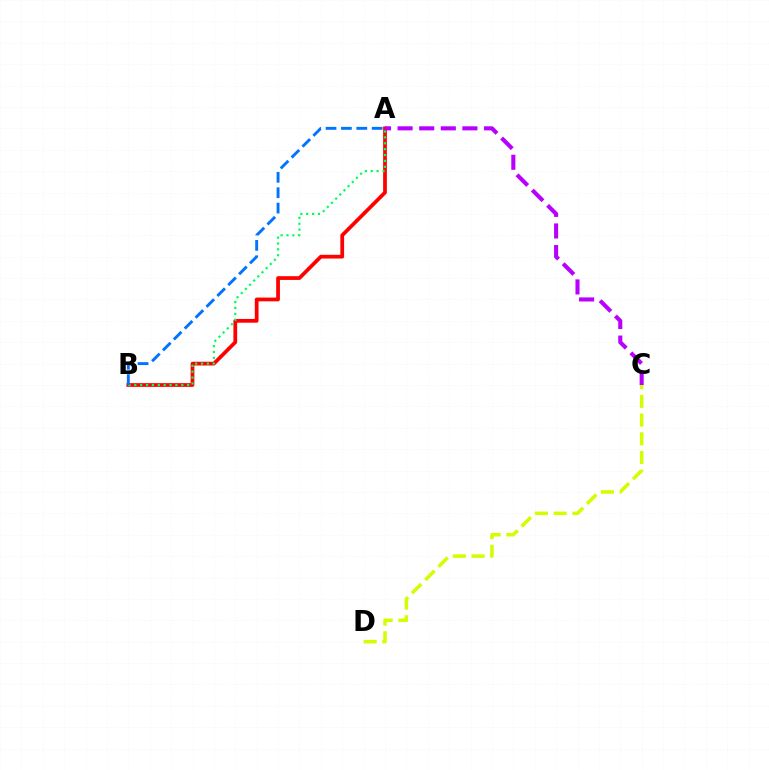{('A', 'B'): [{'color': '#ff0000', 'line_style': 'solid', 'thickness': 2.69}, {'color': '#00ff5c', 'line_style': 'dotted', 'thickness': 1.6}, {'color': '#0074ff', 'line_style': 'dashed', 'thickness': 2.09}], ('A', 'C'): [{'color': '#b900ff', 'line_style': 'dashed', 'thickness': 2.94}], ('C', 'D'): [{'color': '#d1ff00', 'line_style': 'dashed', 'thickness': 2.54}]}